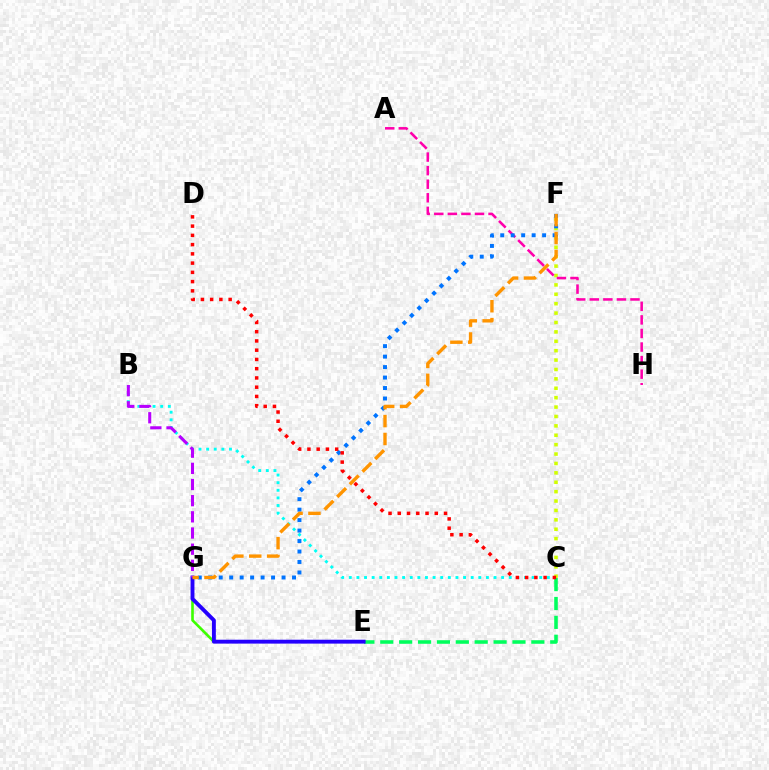{('C', 'E'): [{'color': '#00ff5c', 'line_style': 'dashed', 'thickness': 2.57}], ('E', 'G'): [{'color': '#3dff00', 'line_style': 'solid', 'thickness': 1.89}, {'color': '#2500ff', 'line_style': 'solid', 'thickness': 2.8}], ('B', 'C'): [{'color': '#00fff6', 'line_style': 'dotted', 'thickness': 2.07}], ('C', 'F'): [{'color': '#d1ff00', 'line_style': 'dotted', 'thickness': 2.55}], ('A', 'H'): [{'color': '#ff00ac', 'line_style': 'dashed', 'thickness': 1.84}], ('F', 'G'): [{'color': '#0074ff', 'line_style': 'dotted', 'thickness': 2.84}, {'color': '#ff9400', 'line_style': 'dashed', 'thickness': 2.43}], ('B', 'G'): [{'color': '#b900ff', 'line_style': 'dashed', 'thickness': 2.2}], ('C', 'D'): [{'color': '#ff0000', 'line_style': 'dotted', 'thickness': 2.51}]}